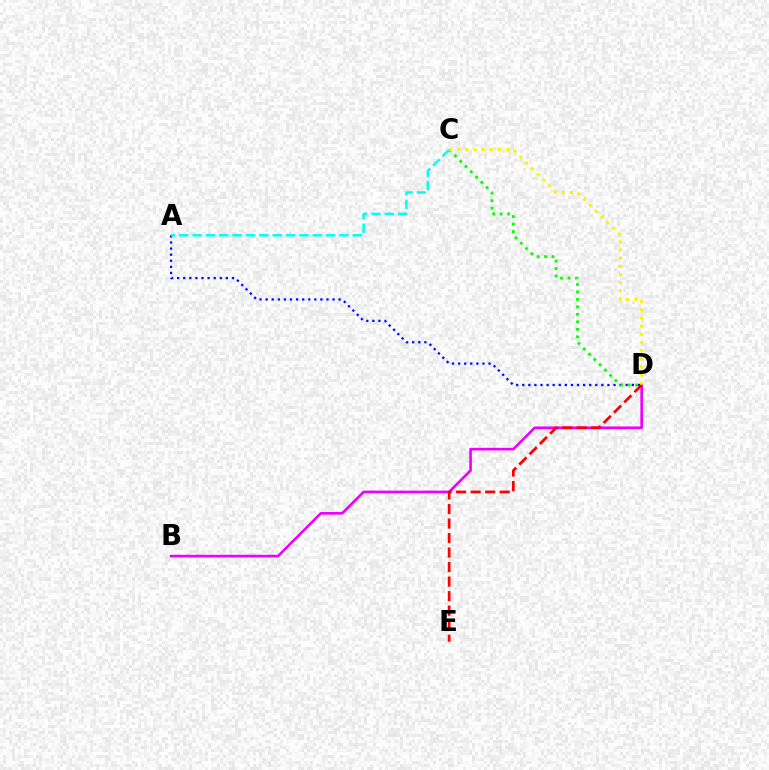{('A', 'D'): [{'color': '#0010ff', 'line_style': 'dotted', 'thickness': 1.65}], ('C', 'D'): [{'color': '#08ff00', 'line_style': 'dotted', 'thickness': 2.03}, {'color': '#fcf500', 'line_style': 'dotted', 'thickness': 2.21}], ('B', 'D'): [{'color': '#ee00ff', 'line_style': 'solid', 'thickness': 1.91}], ('A', 'C'): [{'color': '#00fff6', 'line_style': 'dashed', 'thickness': 1.81}], ('D', 'E'): [{'color': '#ff0000', 'line_style': 'dashed', 'thickness': 1.97}]}